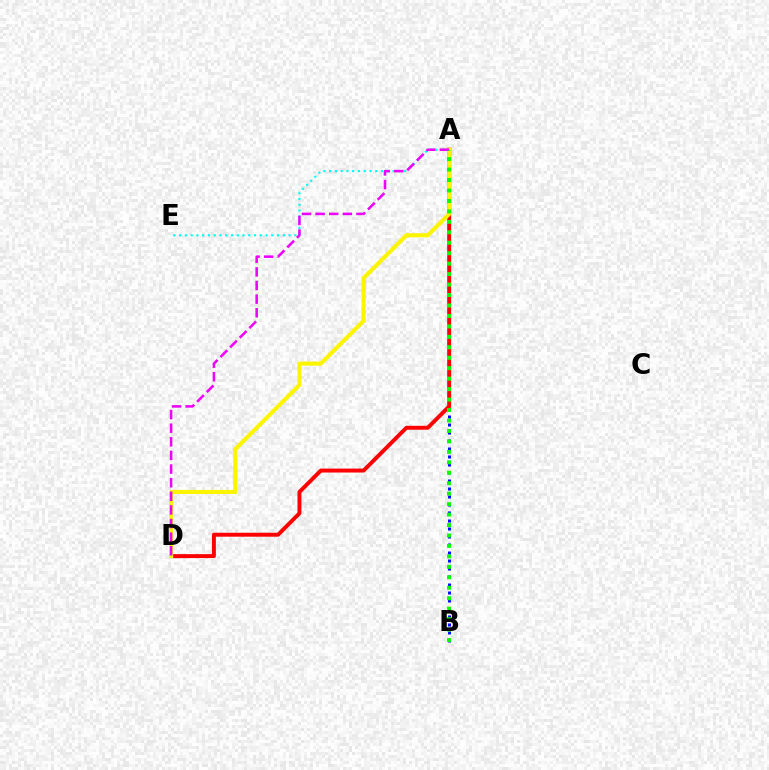{('A', 'E'): [{'color': '#00fff6', 'line_style': 'dotted', 'thickness': 1.57}], ('A', 'B'): [{'color': '#0010ff', 'line_style': 'dotted', 'thickness': 2.17}, {'color': '#08ff00', 'line_style': 'dotted', 'thickness': 2.84}], ('A', 'D'): [{'color': '#ff0000', 'line_style': 'solid', 'thickness': 2.84}, {'color': '#fcf500', 'line_style': 'solid', 'thickness': 2.96}, {'color': '#ee00ff', 'line_style': 'dashed', 'thickness': 1.85}]}